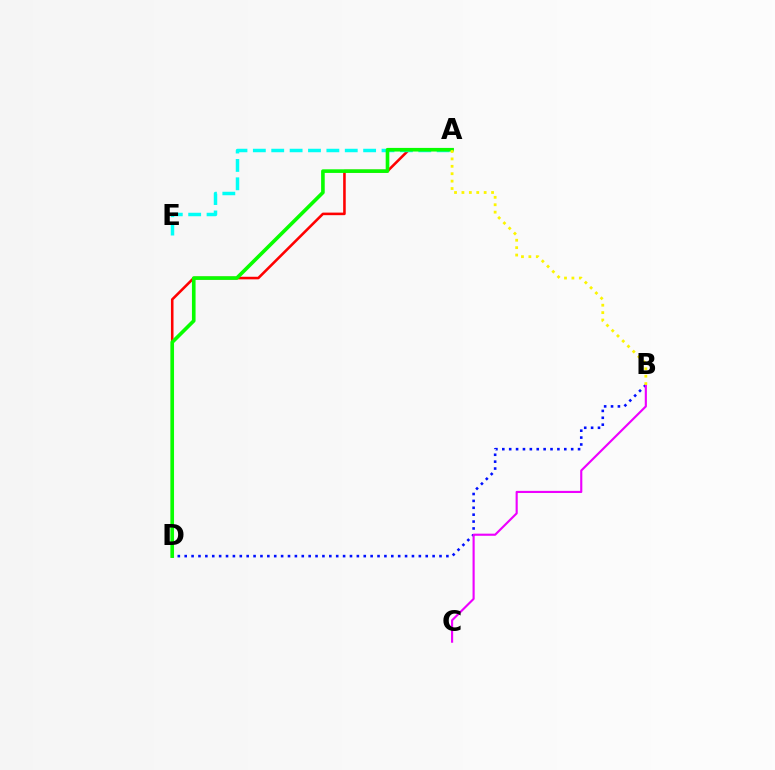{('A', 'D'): [{'color': '#ff0000', 'line_style': 'solid', 'thickness': 1.85}, {'color': '#08ff00', 'line_style': 'solid', 'thickness': 2.61}], ('B', 'D'): [{'color': '#0010ff', 'line_style': 'dotted', 'thickness': 1.87}], ('A', 'E'): [{'color': '#00fff6', 'line_style': 'dashed', 'thickness': 2.5}], ('B', 'C'): [{'color': '#ee00ff', 'line_style': 'solid', 'thickness': 1.54}], ('A', 'B'): [{'color': '#fcf500', 'line_style': 'dotted', 'thickness': 2.01}]}